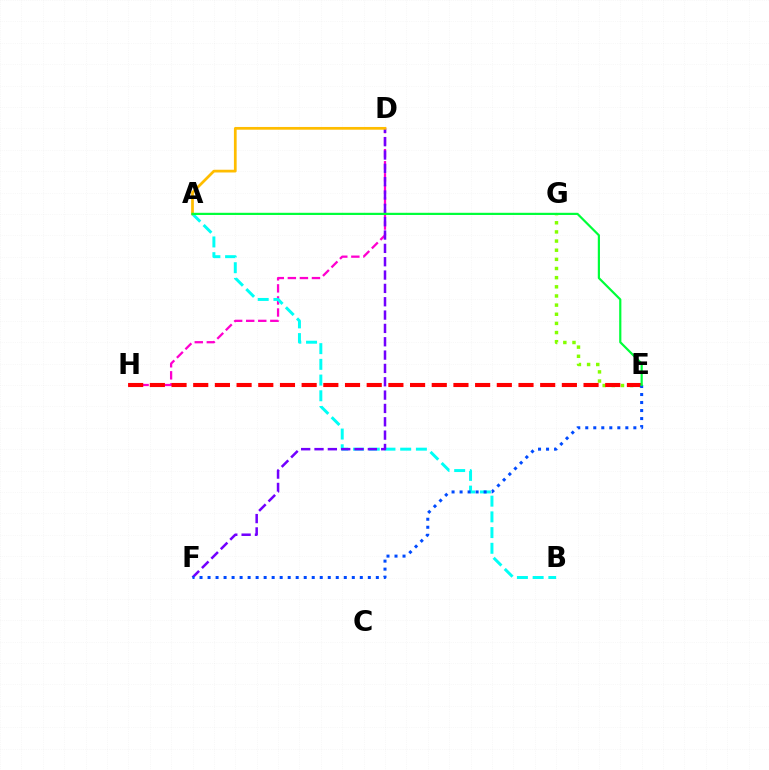{('D', 'H'): [{'color': '#ff00cf', 'line_style': 'dashed', 'thickness': 1.64}], ('A', 'B'): [{'color': '#00fff6', 'line_style': 'dashed', 'thickness': 2.13}], ('E', 'G'): [{'color': '#84ff00', 'line_style': 'dotted', 'thickness': 2.49}], ('D', 'F'): [{'color': '#7200ff', 'line_style': 'dashed', 'thickness': 1.81}], ('E', 'H'): [{'color': '#ff0000', 'line_style': 'dashed', 'thickness': 2.95}], ('E', 'F'): [{'color': '#004bff', 'line_style': 'dotted', 'thickness': 2.18}], ('A', 'D'): [{'color': '#ffbd00', 'line_style': 'solid', 'thickness': 1.97}], ('A', 'E'): [{'color': '#00ff39', 'line_style': 'solid', 'thickness': 1.58}]}